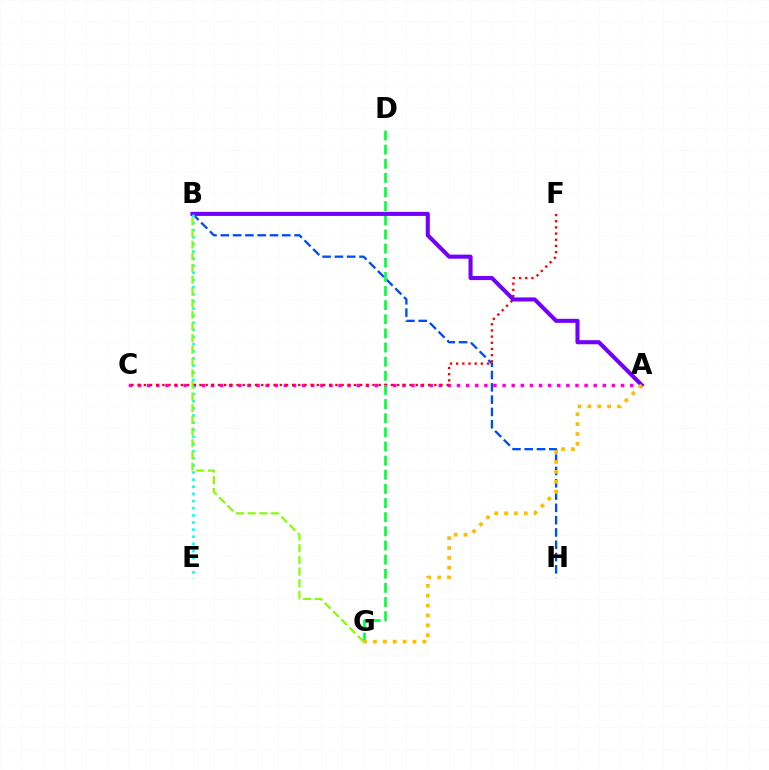{('B', 'H'): [{'color': '#004bff', 'line_style': 'dashed', 'thickness': 1.67}], ('A', 'C'): [{'color': '#ff00cf', 'line_style': 'dotted', 'thickness': 2.48}], ('C', 'F'): [{'color': '#ff0000', 'line_style': 'dotted', 'thickness': 1.68}], ('D', 'G'): [{'color': '#00ff39', 'line_style': 'dashed', 'thickness': 1.92}], ('A', 'B'): [{'color': '#7200ff', 'line_style': 'solid', 'thickness': 2.93}], ('A', 'G'): [{'color': '#ffbd00', 'line_style': 'dotted', 'thickness': 2.68}], ('B', 'E'): [{'color': '#00fff6', 'line_style': 'dotted', 'thickness': 1.94}], ('B', 'G'): [{'color': '#84ff00', 'line_style': 'dashed', 'thickness': 1.59}]}